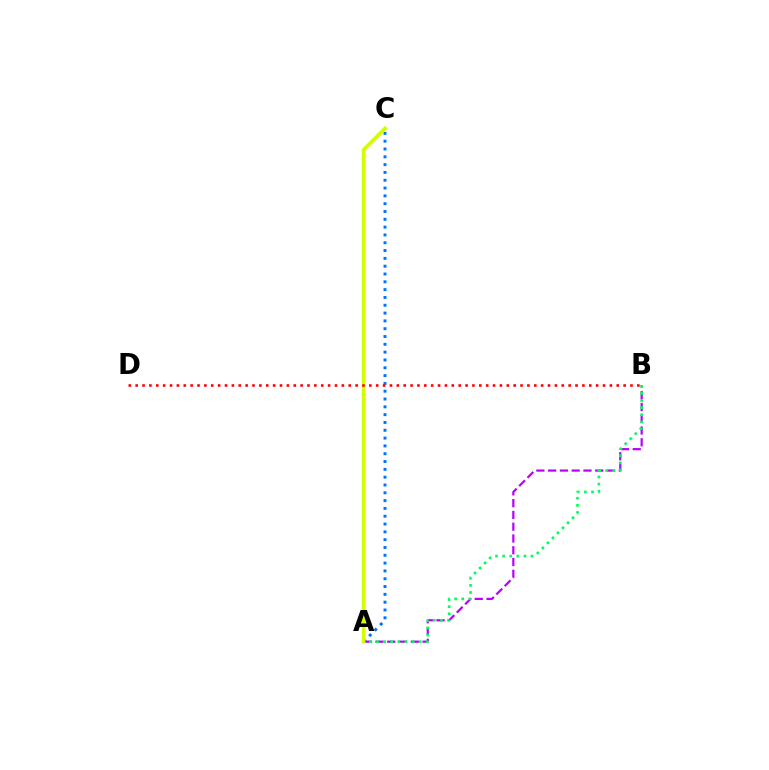{('A', 'B'): [{'color': '#b900ff', 'line_style': 'dashed', 'thickness': 1.6}, {'color': '#00ff5c', 'line_style': 'dotted', 'thickness': 1.93}], ('A', 'C'): [{'color': '#0074ff', 'line_style': 'dotted', 'thickness': 2.12}, {'color': '#d1ff00', 'line_style': 'solid', 'thickness': 2.59}], ('B', 'D'): [{'color': '#ff0000', 'line_style': 'dotted', 'thickness': 1.87}]}